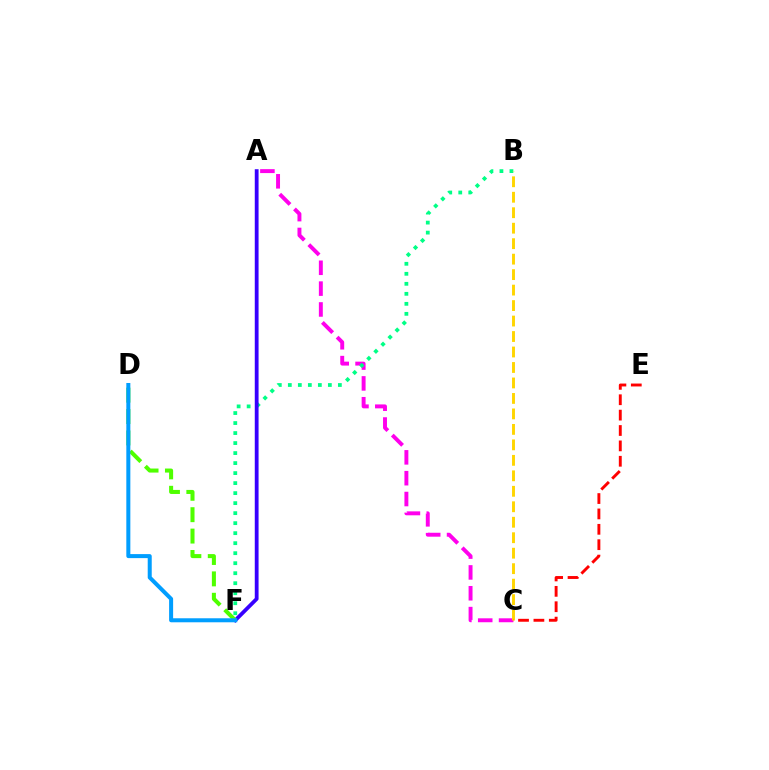{('A', 'C'): [{'color': '#ff00ed', 'line_style': 'dashed', 'thickness': 2.83}], ('B', 'F'): [{'color': '#00ff86', 'line_style': 'dotted', 'thickness': 2.72}], ('B', 'C'): [{'color': '#ffd500', 'line_style': 'dashed', 'thickness': 2.1}], ('A', 'F'): [{'color': '#3700ff', 'line_style': 'solid', 'thickness': 2.73}], ('D', 'F'): [{'color': '#4fff00', 'line_style': 'dashed', 'thickness': 2.91}, {'color': '#009eff', 'line_style': 'solid', 'thickness': 2.89}], ('C', 'E'): [{'color': '#ff0000', 'line_style': 'dashed', 'thickness': 2.09}]}